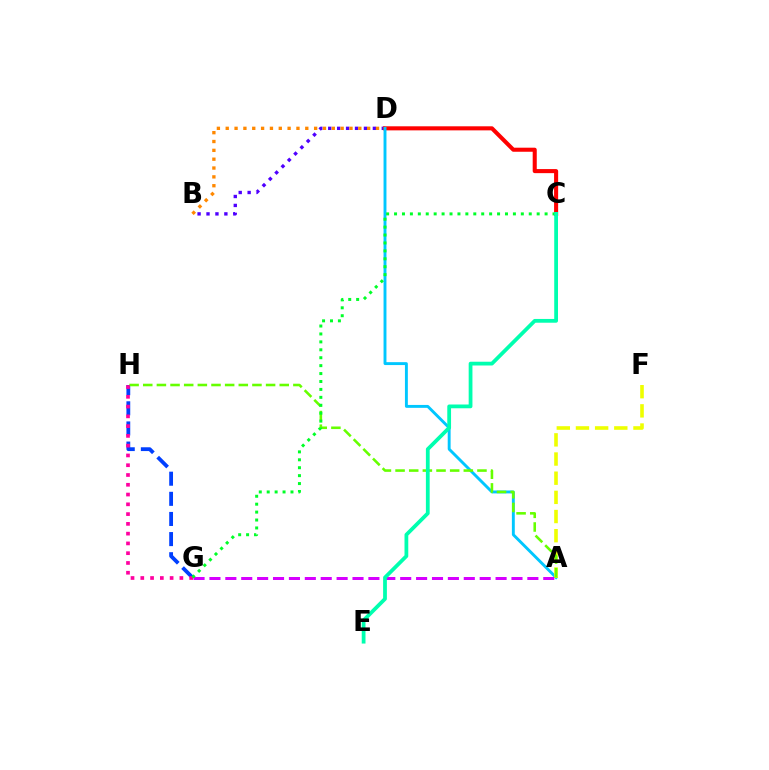{('B', 'D'): [{'color': '#4f00ff', 'line_style': 'dotted', 'thickness': 2.43}, {'color': '#ff8800', 'line_style': 'dotted', 'thickness': 2.4}], ('G', 'H'): [{'color': '#003fff', 'line_style': 'dashed', 'thickness': 2.73}, {'color': '#ff00a0', 'line_style': 'dotted', 'thickness': 2.66}], ('C', 'D'): [{'color': '#ff0000', 'line_style': 'solid', 'thickness': 2.93}], ('A', 'D'): [{'color': '#00c7ff', 'line_style': 'solid', 'thickness': 2.09}], ('A', 'F'): [{'color': '#eeff00', 'line_style': 'dashed', 'thickness': 2.6}], ('A', 'H'): [{'color': '#66ff00', 'line_style': 'dashed', 'thickness': 1.85}], ('A', 'G'): [{'color': '#d600ff', 'line_style': 'dashed', 'thickness': 2.16}], ('C', 'G'): [{'color': '#00ff27', 'line_style': 'dotted', 'thickness': 2.15}], ('C', 'E'): [{'color': '#00ffaf', 'line_style': 'solid', 'thickness': 2.71}]}